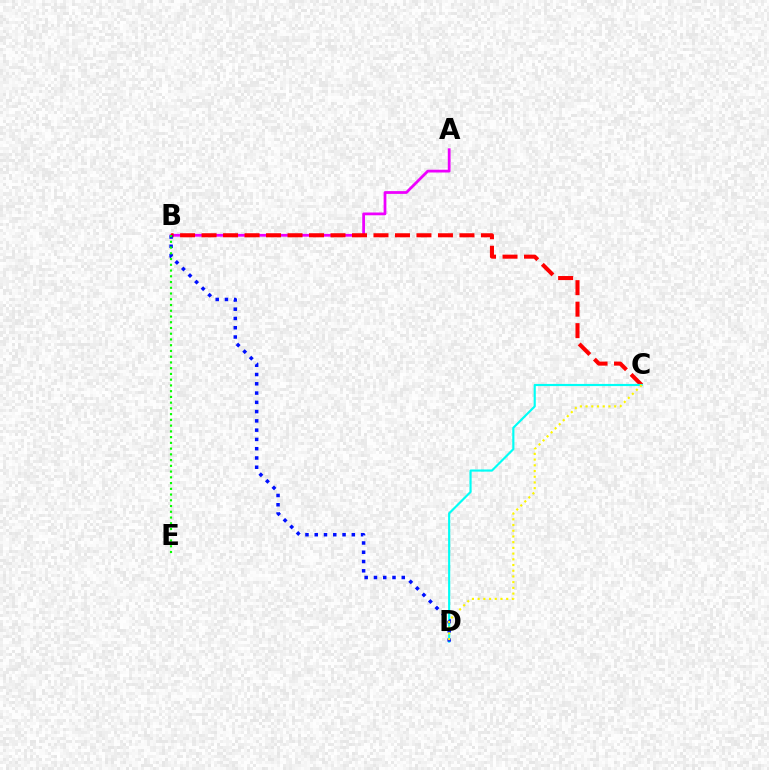{('A', 'B'): [{'color': '#ee00ff', 'line_style': 'solid', 'thickness': 1.99}], ('B', 'C'): [{'color': '#ff0000', 'line_style': 'dashed', 'thickness': 2.92}], ('C', 'D'): [{'color': '#00fff6', 'line_style': 'solid', 'thickness': 1.55}, {'color': '#fcf500', 'line_style': 'dotted', 'thickness': 1.55}], ('B', 'D'): [{'color': '#0010ff', 'line_style': 'dotted', 'thickness': 2.52}], ('B', 'E'): [{'color': '#08ff00', 'line_style': 'dotted', 'thickness': 1.56}]}